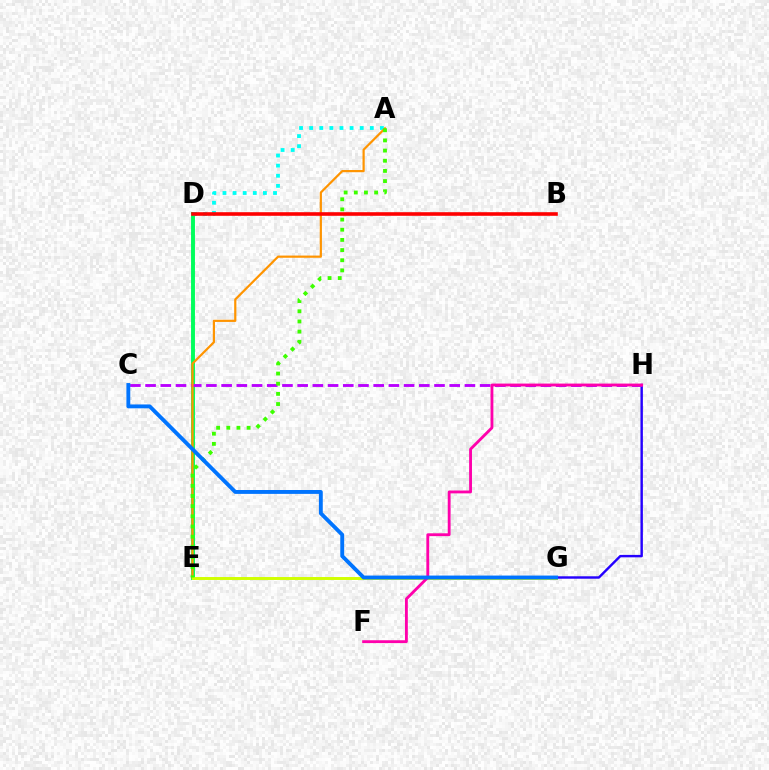{('D', 'E'): [{'color': '#00ff5c', 'line_style': 'solid', 'thickness': 2.82}], ('G', 'H'): [{'color': '#2500ff', 'line_style': 'solid', 'thickness': 1.75}], ('C', 'H'): [{'color': '#b900ff', 'line_style': 'dashed', 'thickness': 2.07}], ('A', 'D'): [{'color': '#00fff6', 'line_style': 'dotted', 'thickness': 2.75}], ('A', 'E'): [{'color': '#ff9400', 'line_style': 'solid', 'thickness': 1.59}, {'color': '#3dff00', 'line_style': 'dotted', 'thickness': 2.76}], ('E', 'G'): [{'color': '#d1ff00', 'line_style': 'solid', 'thickness': 2.12}], ('B', 'D'): [{'color': '#ff0000', 'line_style': 'solid', 'thickness': 2.59}], ('F', 'H'): [{'color': '#ff00ac', 'line_style': 'solid', 'thickness': 2.05}], ('C', 'G'): [{'color': '#0074ff', 'line_style': 'solid', 'thickness': 2.79}]}